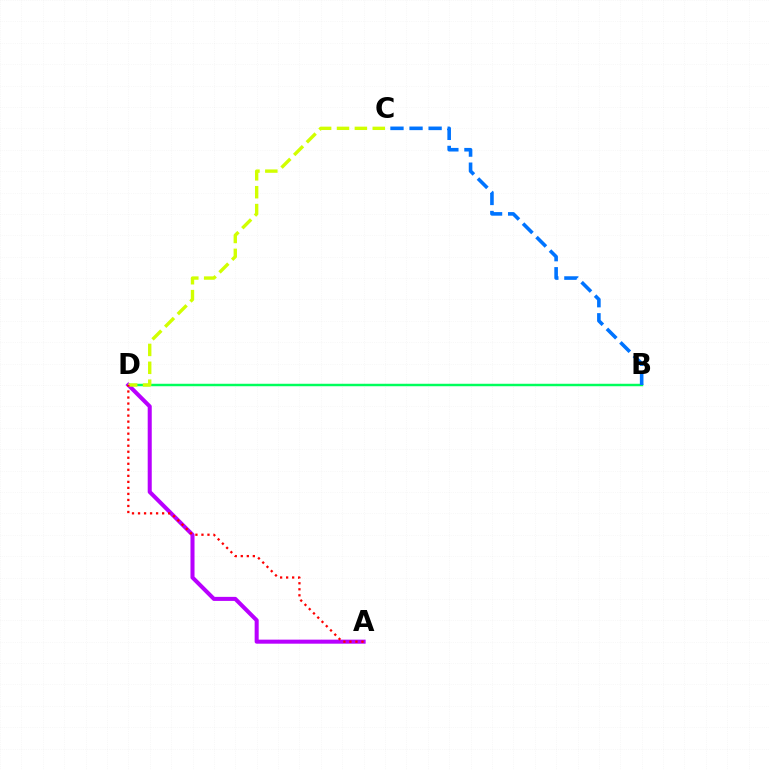{('B', 'D'): [{'color': '#00ff5c', 'line_style': 'solid', 'thickness': 1.77}], ('A', 'D'): [{'color': '#b900ff', 'line_style': 'solid', 'thickness': 2.91}, {'color': '#ff0000', 'line_style': 'dotted', 'thickness': 1.64}], ('C', 'D'): [{'color': '#d1ff00', 'line_style': 'dashed', 'thickness': 2.43}], ('B', 'C'): [{'color': '#0074ff', 'line_style': 'dashed', 'thickness': 2.59}]}